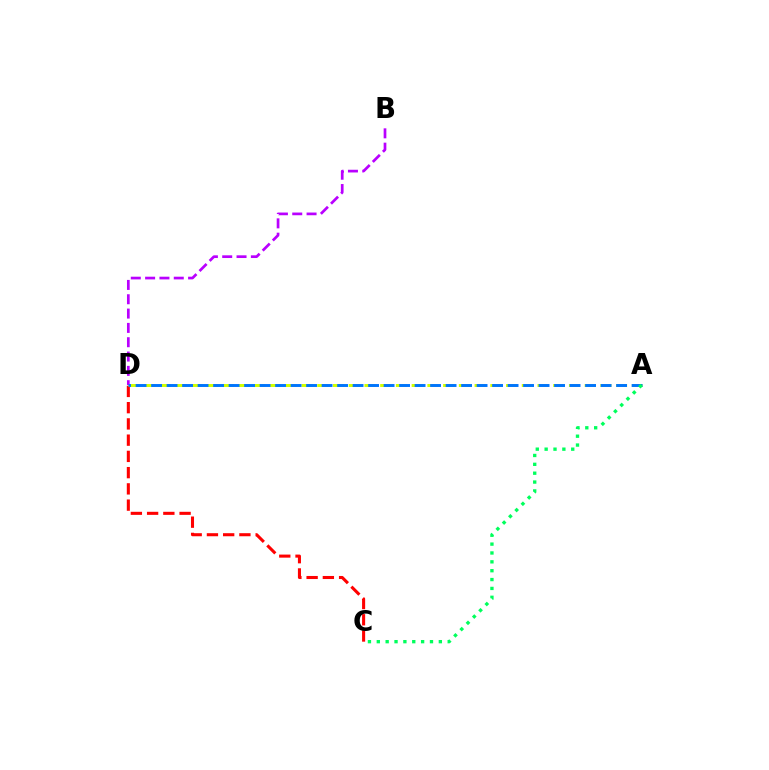{('C', 'D'): [{'color': '#ff0000', 'line_style': 'dashed', 'thickness': 2.21}], ('A', 'D'): [{'color': '#d1ff00', 'line_style': 'dashed', 'thickness': 2.14}, {'color': '#0074ff', 'line_style': 'dashed', 'thickness': 2.11}], ('B', 'D'): [{'color': '#b900ff', 'line_style': 'dashed', 'thickness': 1.95}], ('A', 'C'): [{'color': '#00ff5c', 'line_style': 'dotted', 'thickness': 2.41}]}